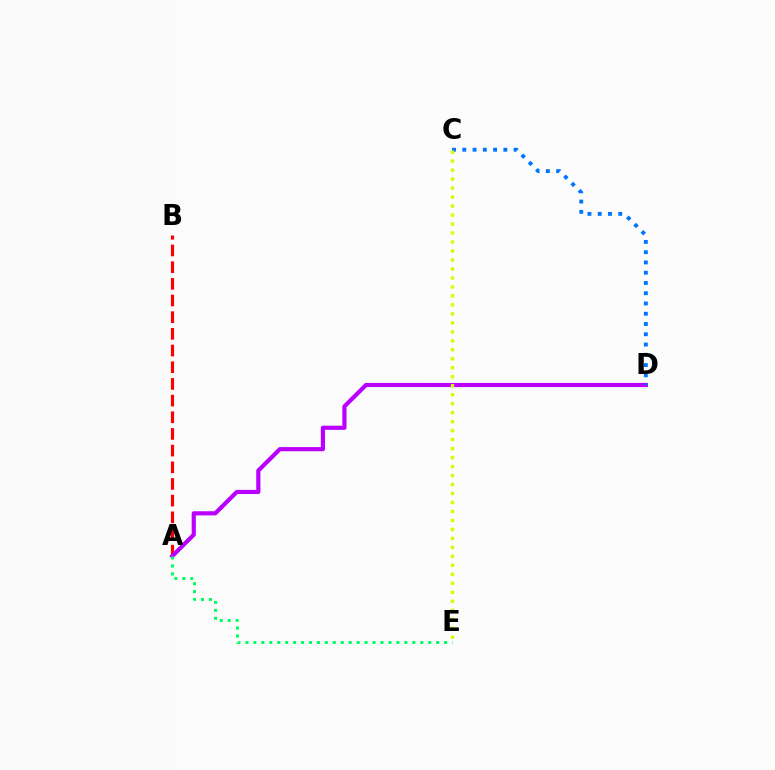{('A', 'B'): [{'color': '#ff0000', 'line_style': 'dashed', 'thickness': 2.27}], ('A', 'D'): [{'color': '#b900ff', 'line_style': 'solid', 'thickness': 3.0}], ('C', 'D'): [{'color': '#0074ff', 'line_style': 'dotted', 'thickness': 2.79}], ('A', 'E'): [{'color': '#00ff5c', 'line_style': 'dotted', 'thickness': 2.16}], ('C', 'E'): [{'color': '#d1ff00', 'line_style': 'dotted', 'thickness': 2.44}]}